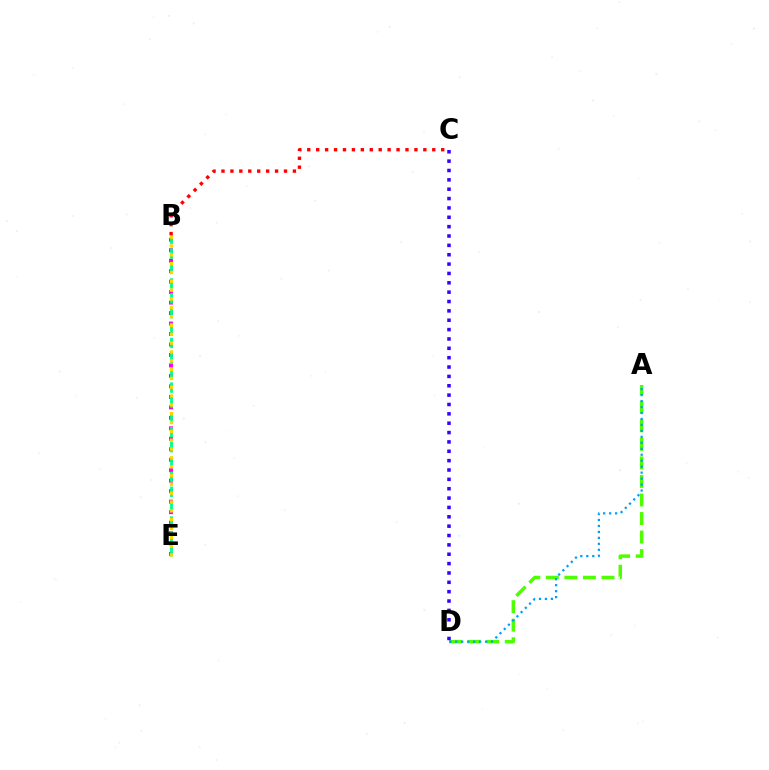{('A', 'D'): [{'color': '#4fff00', 'line_style': 'dashed', 'thickness': 2.52}, {'color': '#009eff', 'line_style': 'dotted', 'thickness': 1.62}], ('B', 'E'): [{'color': '#ff00ed', 'line_style': 'dotted', 'thickness': 2.85}, {'color': '#00ff86', 'line_style': 'dashed', 'thickness': 2.02}, {'color': '#ffd500', 'line_style': 'dotted', 'thickness': 2.4}], ('B', 'C'): [{'color': '#ff0000', 'line_style': 'dotted', 'thickness': 2.43}], ('C', 'D'): [{'color': '#3700ff', 'line_style': 'dotted', 'thickness': 2.54}]}